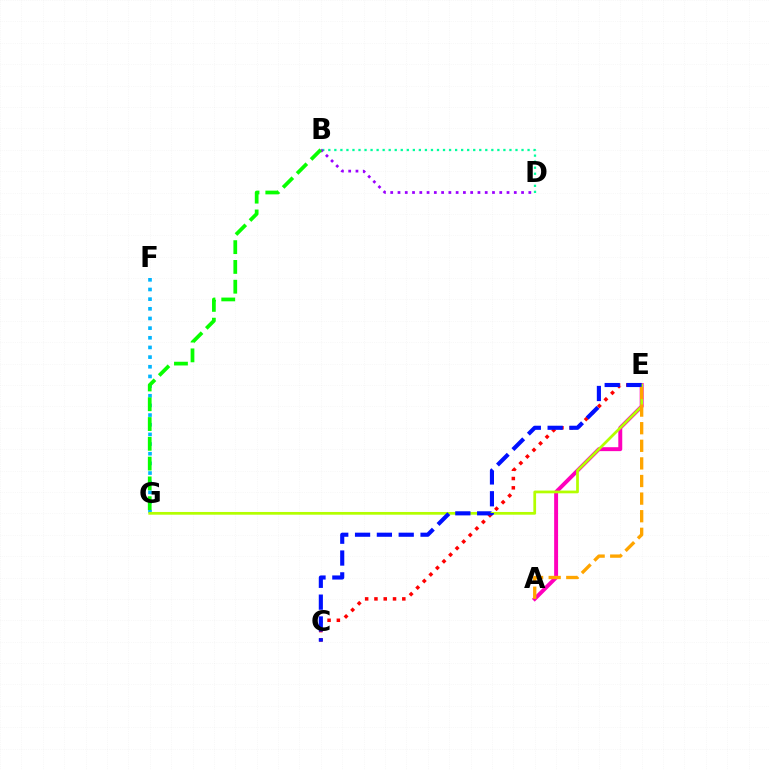{('B', 'D'): [{'color': '#00ff9d', 'line_style': 'dotted', 'thickness': 1.64}, {'color': '#9b00ff', 'line_style': 'dotted', 'thickness': 1.98}], ('A', 'E'): [{'color': '#ff00bd', 'line_style': 'solid', 'thickness': 2.83}, {'color': '#ffa500', 'line_style': 'dashed', 'thickness': 2.39}], ('F', 'G'): [{'color': '#00b5ff', 'line_style': 'dotted', 'thickness': 2.62}], ('E', 'G'): [{'color': '#b3ff00', 'line_style': 'solid', 'thickness': 1.97}], ('C', 'E'): [{'color': '#ff0000', 'line_style': 'dotted', 'thickness': 2.52}, {'color': '#0010ff', 'line_style': 'dashed', 'thickness': 2.97}], ('B', 'G'): [{'color': '#08ff00', 'line_style': 'dashed', 'thickness': 2.69}]}